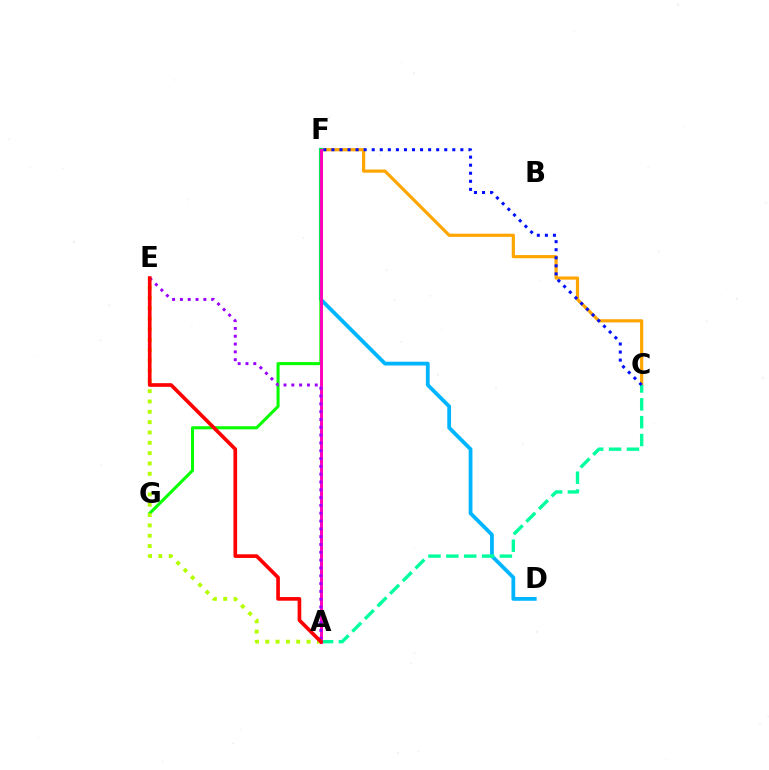{('C', 'F'): [{'color': '#ffa500', 'line_style': 'solid', 'thickness': 2.29}, {'color': '#0010ff', 'line_style': 'dotted', 'thickness': 2.19}], ('D', 'F'): [{'color': '#00b5ff', 'line_style': 'solid', 'thickness': 2.73}], ('F', 'G'): [{'color': '#08ff00', 'line_style': 'solid', 'thickness': 2.2}], ('A', 'C'): [{'color': '#00ff9d', 'line_style': 'dashed', 'thickness': 2.43}], ('A', 'E'): [{'color': '#b3ff00', 'line_style': 'dotted', 'thickness': 2.81}, {'color': '#9b00ff', 'line_style': 'dotted', 'thickness': 2.12}, {'color': '#ff0000', 'line_style': 'solid', 'thickness': 2.63}], ('A', 'F'): [{'color': '#ff00bd', 'line_style': 'solid', 'thickness': 2.1}]}